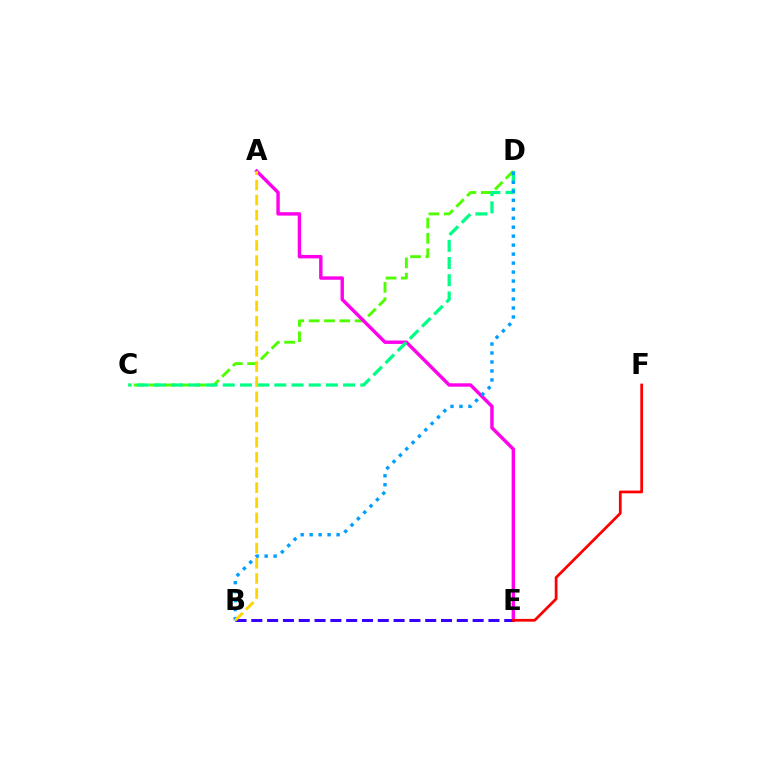{('C', 'D'): [{'color': '#4fff00', 'line_style': 'dashed', 'thickness': 2.08}, {'color': '#00ff86', 'line_style': 'dashed', 'thickness': 2.34}], ('A', 'E'): [{'color': '#ff00ed', 'line_style': 'solid', 'thickness': 2.46}], ('B', 'E'): [{'color': '#3700ff', 'line_style': 'dashed', 'thickness': 2.15}], ('E', 'F'): [{'color': '#ff0000', 'line_style': 'solid', 'thickness': 1.98}], ('B', 'D'): [{'color': '#009eff', 'line_style': 'dotted', 'thickness': 2.44}], ('A', 'B'): [{'color': '#ffd500', 'line_style': 'dashed', 'thickness': 2.06}]}